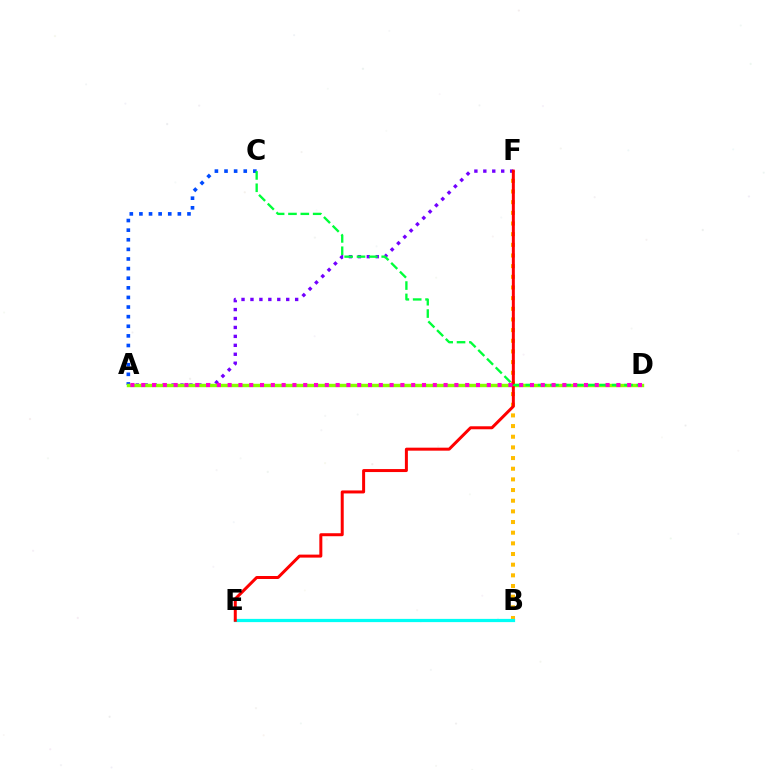{('A', 'C'): [{'color': '#004bff', 'line_style': 'dotted', 'thickness': 2.61}], ('B', 'F'): [{'color': '#ffbd00', 'line_style': 'dotted', 'thickness': 2.9}], ('A', 'F'): [{'color': '#7200ff', 'line_style': 'dotted', 'thickness': 2.43}], ('A', 'D'): [{'color': '#84ff00', 'line_style': 'solid', 'thickness': 2.46}, {'color': '#ff00cf', 'line_style': 'dotted', 'thickness': 2.93}], ('B', 'E'): [{'color': '#00fff6', 'line_style': 'solid', 'thickness': 2.32}], ('E', 'F'): [{'color': '#ff0000', 'line_style': 'solid', 'thickness': 2.16}], ('C', 'D'): [{'color': '#00ff39', 'line_style': 'dashed', 'thickness': 1.68}]}